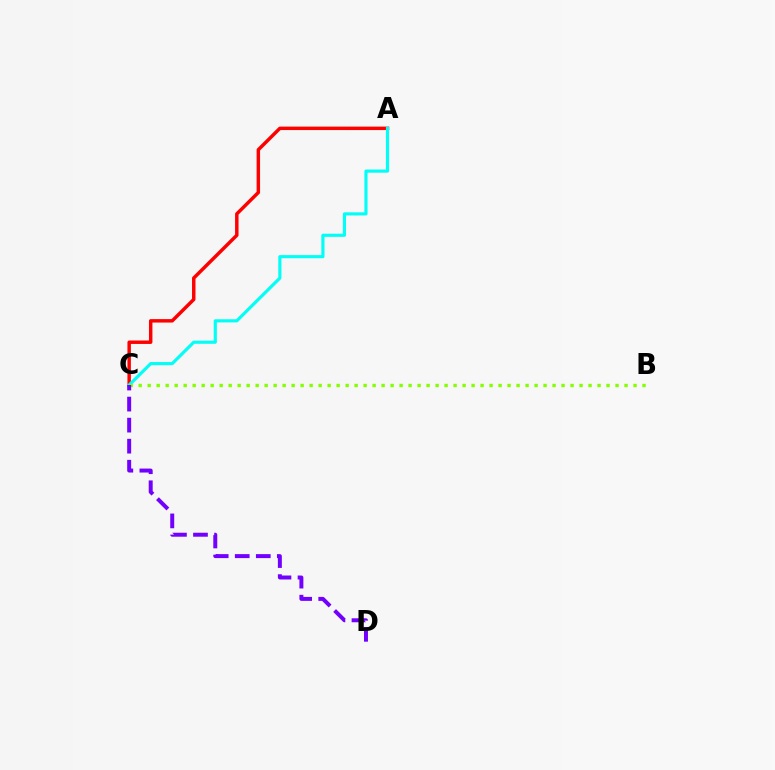{('A', 'C'): [{'color': '#ff0000', 'line_style': 'solid', 'thickness': 2.48}, {'color': '#00fff6', 'line_style': 'solid', 'thickness': 2.26}], ('B', 'C'): [{'color': '#84ff00', 'line_style': 'dotted', 'thickness': 2.44}], ('C', 'D'): [{'color': '#7200ff', 'line_style': 'dashed', 'thickness': 2.86}]}